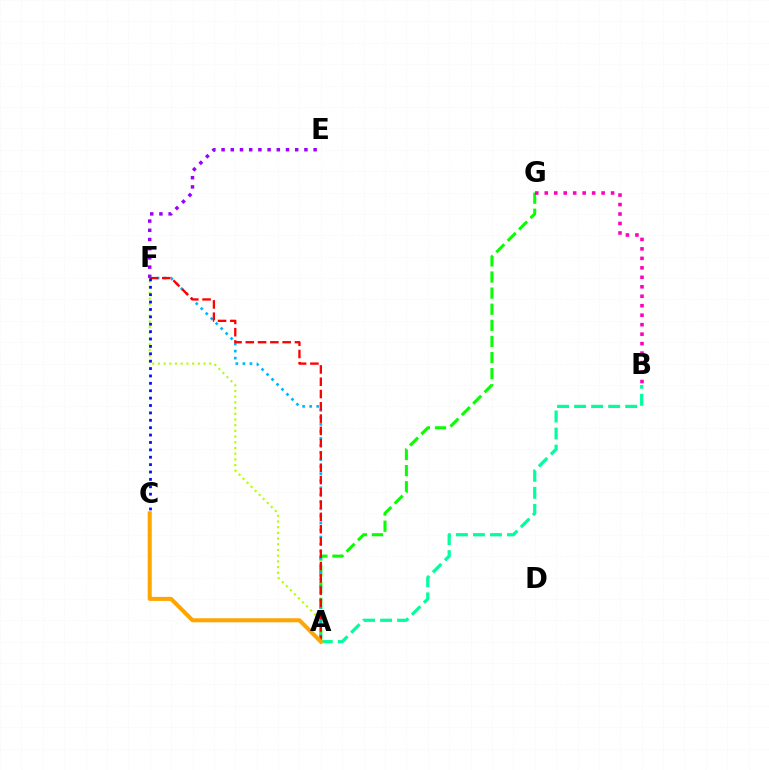{('A', 'G'): [{'color': '#08ff00', 'line_style': 'dashed', 'thickness': 2.19}], ('B', 'G'): [{'color': '#ff00bd', 'line_style': 'dotted', 'thickness': 2.57}], ('A', 'B'): [{'color': '#00ff9d', 'line_style': 'dashed', 'thickness': 2.31}], ('E', 'F'): [{'color': '#9b00ff', 'line_style': 'dotted', 'thickness': 2.5}], ('A', 'F'): [{'color': '#b3ff00', 'line_style': 'dotted', 'thickness': 1.55}, {'color': '#00b5ff', 'line_style': 'dotted', 'thickness': 1.91}, {'color': '#ff0000', 'line_style': 'dashed', 'thickness': 1.67}], ('A', 'C'): [{'color': '#ffa500', 'line_style': 'solid', 'thickness': 2.91}], ('C', 'F'): [{'color': '#0010ff', 'line_style': 'dotted', 'thickness': 2.01}]}